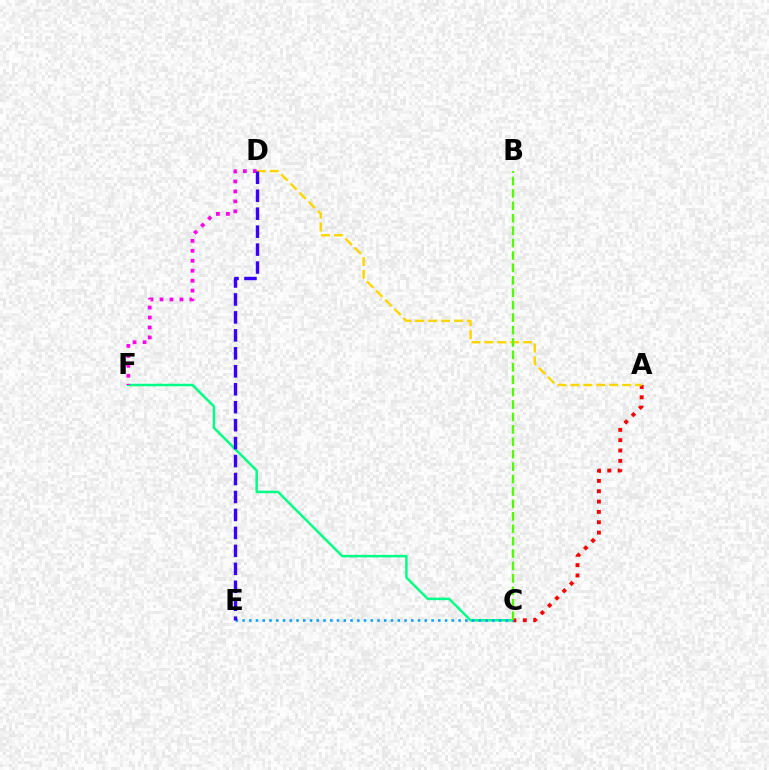{('C', 'F'): [{'color': '#00ff86', 'line_style': 'solid', 'thickness': 1.81}], ('A', 'C'): [{'color': '#ff0000', 'line_style': 'dotted', 'thickness': 2.81}], ('A', 'D'): [{'color': '#ffd500', 'line_style': 'dashed', 'thickness': 1.76}], ('C', 'E'): [{'color': '#009eff', 'line_style': 'dotted', 'thickness': 1.83}], ('D', 'F'): [{'color': '#ff00ed', 'line_style': 'dotted', 'thickness': 2.71}], ('D', 'E'): [{'color': '#3700ff', 'line_style': 'dashed', 'thickness': 2.44}], ('B', 'C'): [{'color': '#4fff00', 'line_style': 'dashed', 'thickness': 1.69}]}